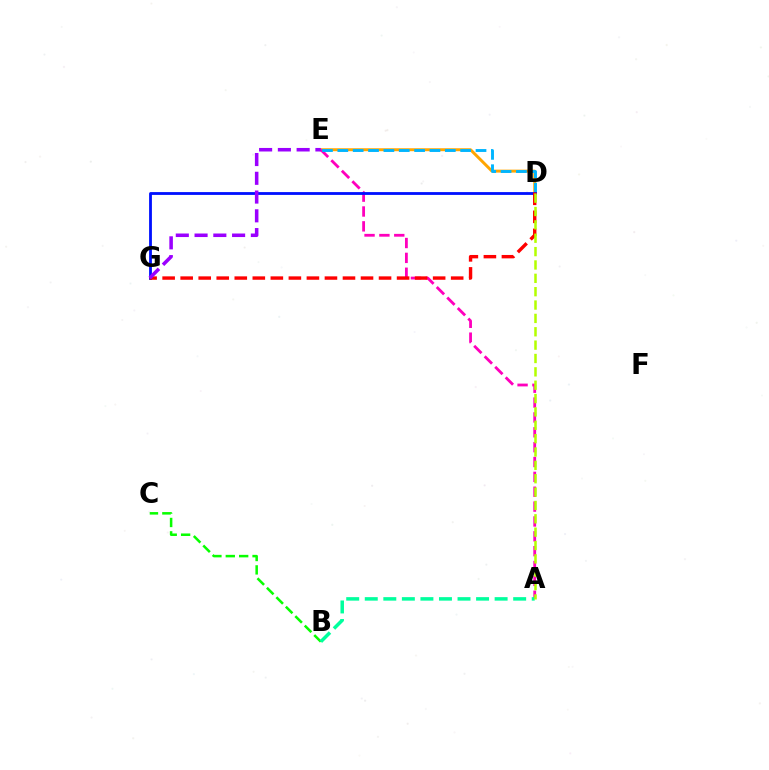{('D', 'E'): [{'color': '#ffa500', 'line_style': 'solid', 'thickness': 2.12}, {'color': '#00b5ff', 'line_style': 'dashed', 'thickness': 2.09}], ('A', 'E'): [{'color': '#ff00bd', 'line_style': 'dashed', 'thickness': 2.02}], ('D', 'G'): [{'color': '#0010ff', 'line_style': 'solid', 'thickness': 2.03}, {'color': '#ff0000', 'line_style': 'dashed', 'thickness': 2.45}], ('B', 'C'): [{'color': '#08ff00', 'line_style': 'dashed', 'thickness': 1.82}], ('E', 'G'): [{'color': '#9b00ff', 'line_style': 'dashed', 'thickness': 2.55}], ('A', 'B'): [{'color': '#00ff9d', 'line_style': 'dashed', 'thickness': 2.52}], ('A', 'D'): [{'color': '#b3ff00', 'line_style': 'dashed', 'thickness': 1.81}]}